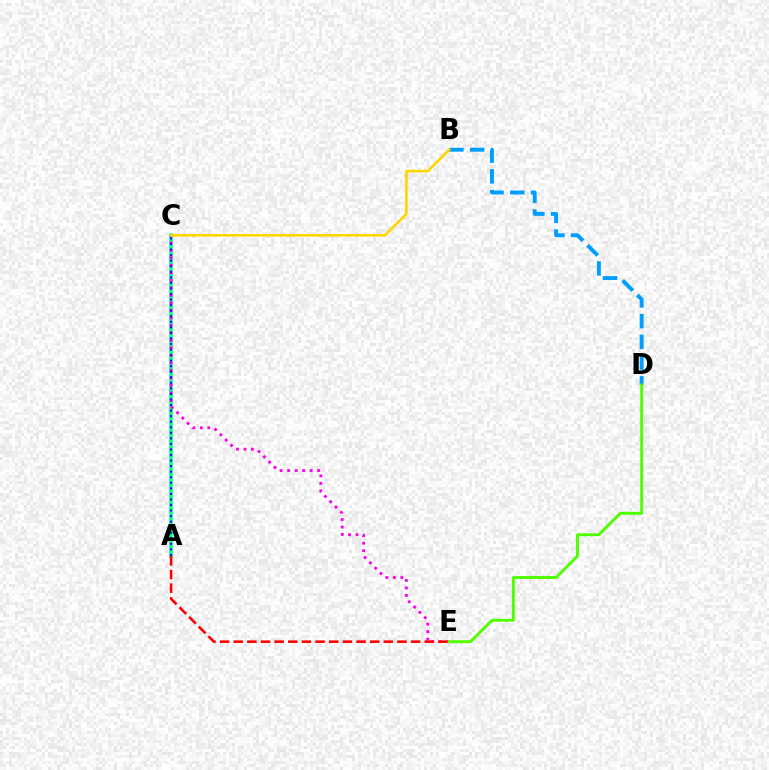{('A', 'C'): [{'color': '#00ff86', 'line_style': 'solid', 'thickness': 2.6}, {'color': '#3700ff', 'line_style': 'dotted', 'thickness': 1.51}], ('C', 'E'): [{'color': '#ff00ed', 'line_style': 'dotted', 'thickness': 2.04}], ('B', 'D'): [{'color': '#009eff', 'line_style': 'dashed', 'thickness': 2.82}], ('A', 'E'): [{'color': '#ff0000', 'line_style': 'dashed', 'thickness': 1.85}], ('B', 'C'): [{'color': '#ffd500', 'line_style': 'solid', 'thickness': 1.87}], ('D', 'E'): [{'color': '#4fff00', 'line_style': 'solid', 'thickness': 2.09}]}